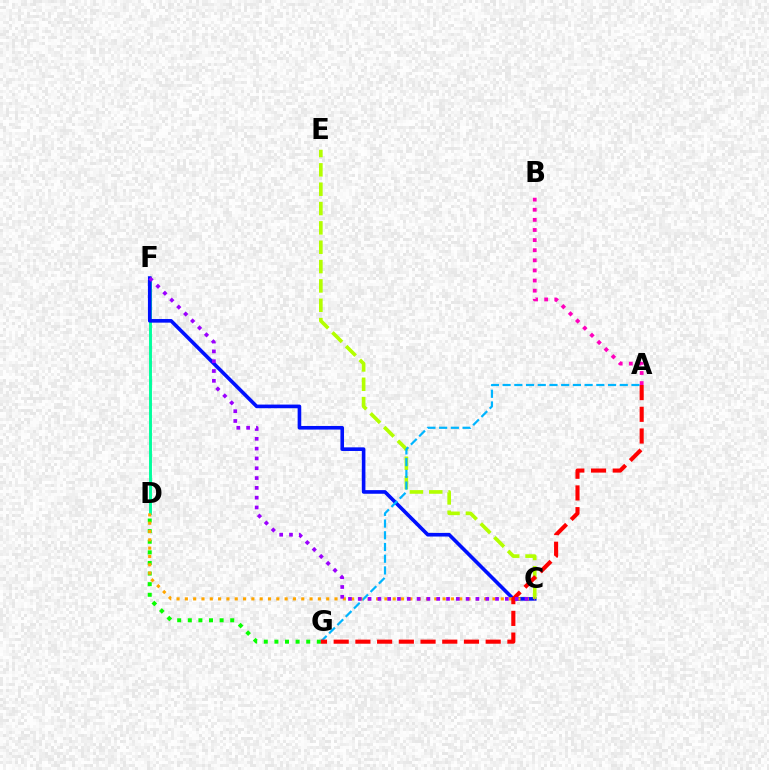{('D', 'G'): [{'color': '#08ff00', 'line_style': 'dotted', 'thickness': 2.88}], ('D', 'F'): [{'color': '#00ff9d', 'line_style': 'solid', 'thickness': 2.1}], ('C', 'F'): [{'color': '#0010ff', 'line_style': 'solid', 'thickness': 2.61}, {'color': '#9b00ff', 'line_style': 'dotted', 'thickness': 2.66}], ('C', 'E'): [{'color': '#b3ff00', 'line_style': 'dashed', 'thickness': 2.63}], ('A', 'B'): [{'color': '#ff00bd', 'line_style': 'dotted', 'thickness': 2.75}], ('A', 'G'): [{'color': '#00b5ff', 'line_style': 'dashed', 'thickness': 1.59}, {'color': '#ff0000', 'line_style': 'dashed', 'thickness': 2.95}], ('C', 'D'): [{'color': '#ffa500', 'line_style': 'dotted', 'thickness': 2.26}]}